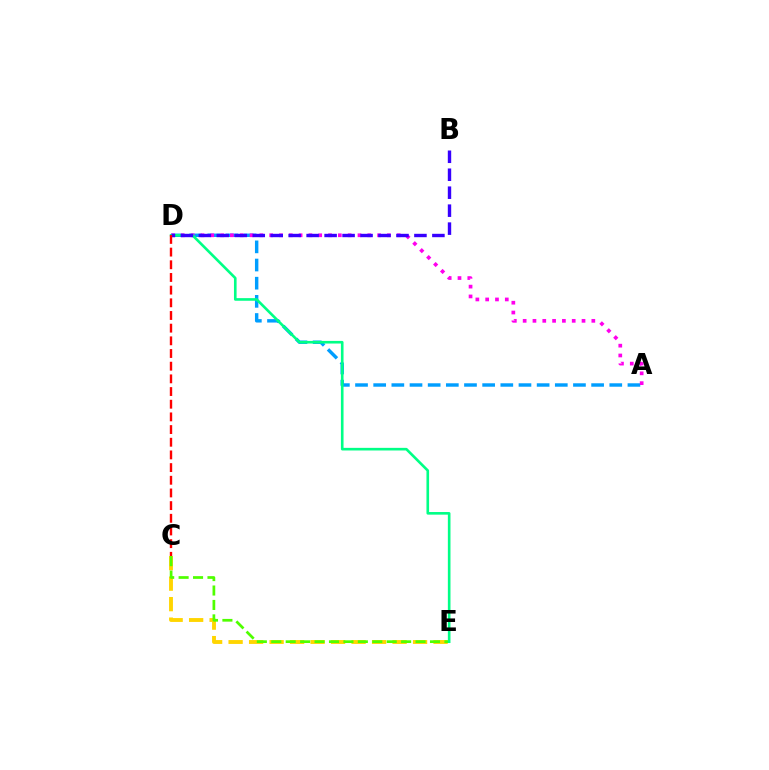{('C', 'E'): [{'color': '#ffd500', 'line_style': 'dashed', 'thickness': 2.78}, {'color': '#4fff00', 'line_style': 'dashed', 'thickness': 1.96}], ('A', 'D'): [{'color': '#009eff', 'line_style': 'dashed', 'thickness': 2.47}, {'color': '#ff00ed', 'line_style': 'dotted', 'thickness': 2.67}], ('D', 'E'): [{'color': '#00ff86', 'line_style': 'solid', 'thickness': 1.89}], ('B', 'D'): [{'color': '#3700ff', 'line_style': 'dashed', 'thickness': 2.44}], ('C', 'D'): [{'color': '#ff0000', 'line_style': 'dashed', 'thickness': 1.72}]}